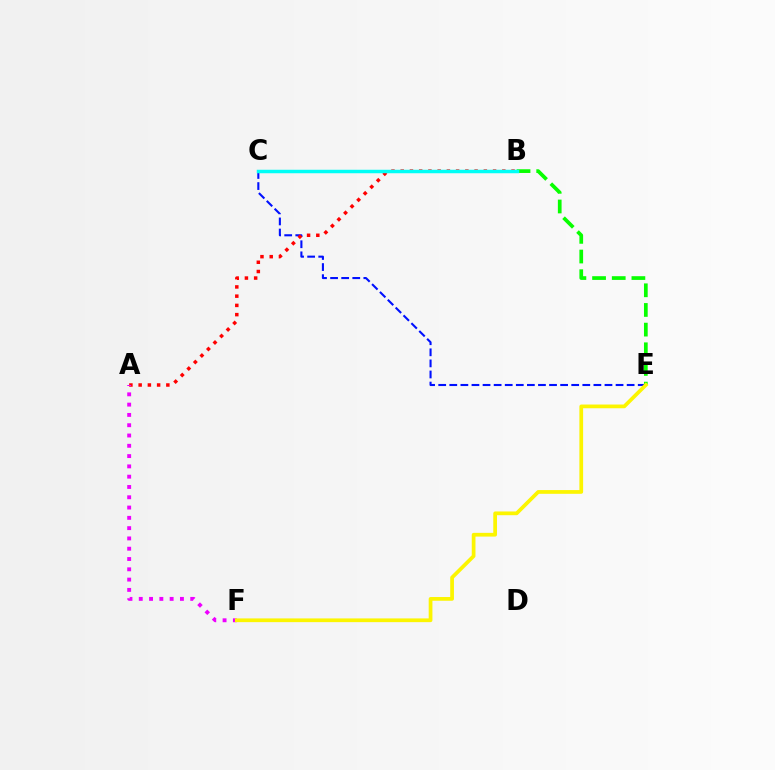{('C', 'E'): [{'color': '#0010ff', 'line_style': 'dashed', 'thickness': 1.51}], ('A', 'B'): [{'color': '#ff0000', 'line_style': 'dotted', 'thickness': 2.51}], ('B', 'E'): [{'color': '#08ff00', 'line_style': 'dashed', 'thickness': 2.67}], ('A', 'F'): [{'color': '#ee00ff', 'line_style': 'dotted', 'thickness': 2.8}], ('E', 'F'): [{'color': '#fcf500', 'line_style': 'solid', 'thickness': 2.69}], ('B', 'C'): [{'color': '#00fff6', 'line_style': 'solid', 'thickness': 2.5}]}